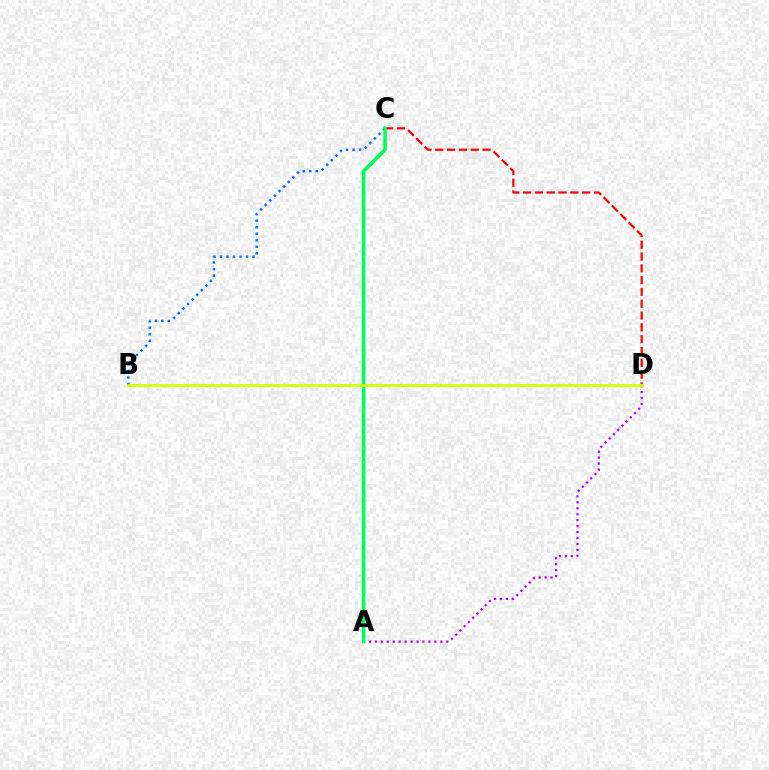{('C', 'D'): [{'color': '#ff0000', 'line_style': 'dashed', 'thickness': 1.6}], ('A', 'D'): [{'color': '#b900ff', 'line_style': 'dotted', 'thickness': 1.62}], ('B', 'C'): [{'color': '#0074ff', 'line_style': 'dotted', 'thickness': 1.77}], ('A', 'C'): [{'color': '#00ff5c', 'line_style': 'solid', 'thickness': 2.58}], ('B', 'D'): [{'color': '#d1ff00', 'line_style': 'solid', 'thickness': 2.01}]}